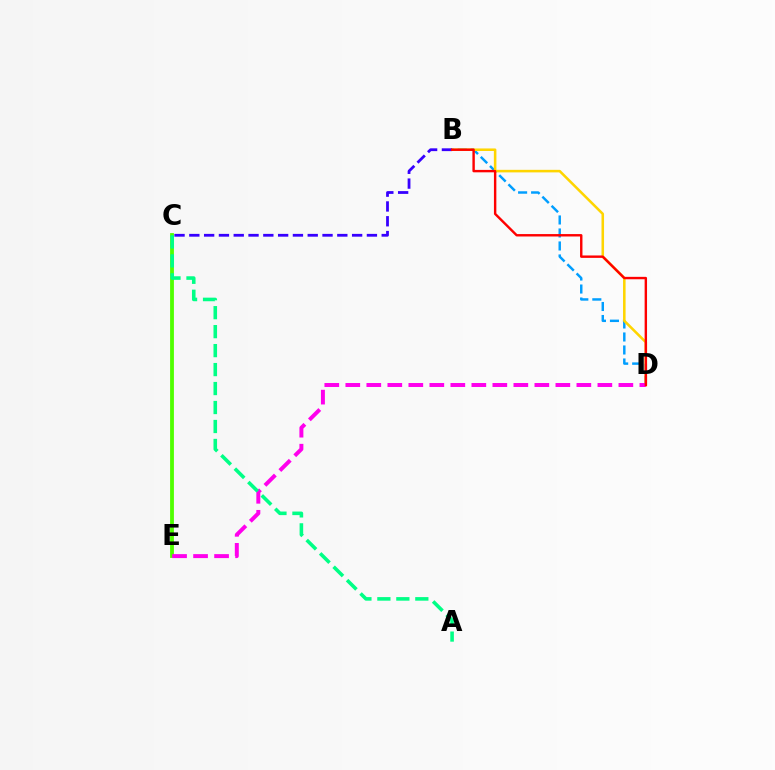{('C', 'E'): [{'color': '#4fff00', 'line_style': 'solid', 'thickness': 2.75}], ('B', 'D'): [{'color': '#009eff', 'line_style': 'dashed', 'thickness': 1.77}, {'color': '#ffd500', 'line_style': 'solid', 'thickness': 1.83}, {'color': '#ff0000', 'line_style': 'solid', 'thickness': 1.74}], ('D', 'E'): [{'color': '#ff00ed', 'line_style': 'dashed', 'thickness': 2.85}], ('B', 'C'): [{'color': '#3700ff', 'line_style': 'dashed', 'thickness': 2.01}], ('A', 'C'): [{'color': '#00ff86', 'line_style': 'dashed', 'thickness': 2.58}]}